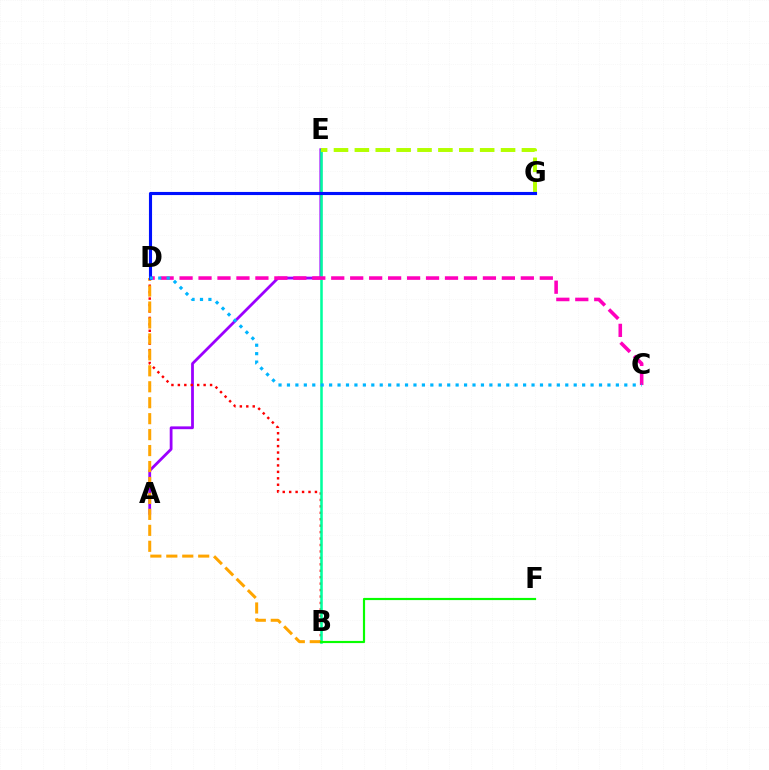{('A', 'E'): [{'color': '#9b00ff', 'line_style': 'solid', 'thickness': 2.01}], ('B', 'D'): [{'color': '#ff0000', 'line_style': 'dotted', 'thickness': 1.75}, {'color': '#ffa500', 'line_style': 'dashed', 'thickness': 2.17}], ('B', 'E'): [{'color': '#00ff9d', 'line_style': 'solid', 'thickness': 1.84}], ('E', 'G'): [{'color': '#b3ff00', 'line_style': 'dashed', 'thickness': 2.84}], ('B', 'F'): [{'color': '#08ff00', 'line_style': 'solid', 'thickness': 1.56}], ('C', 'D'): [{'color': '#ff00bd', 'line_style': 'dashed', 'thickness': 2.58}, {'color': '#00b5ff', 'line_style': 'dotted', 'thickness': 2.29}], ('D', 'G'): [{'color': '#0010ff', 'line_style': 'solid', 'thickness': 2.24}]}